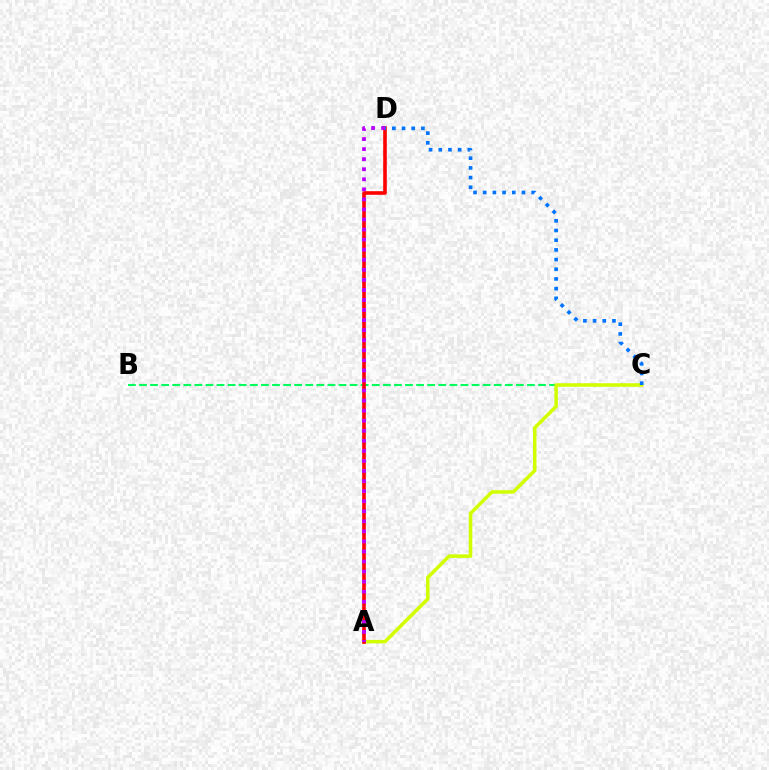{('B', 'C'): [{'color': '#00ff5c', 'line_style': 'dashed', 'thickness': 1.51}], ('A', 'C'): [{'color': '#d1ff00', 'line_style': 'solid', 'thickness': 2.53}], ('A', 'D'): [{'color': '#ff0000', 'line_style': 'solid', 'thickness': 2.6}, {'color': '#b900ff', 'line_style': 'dotted', 'thickness': 2.73}], ('C', 'D'): [{'color': '#0074ff', 'line_style': 'dotted', 'thickness': 2.63}]}